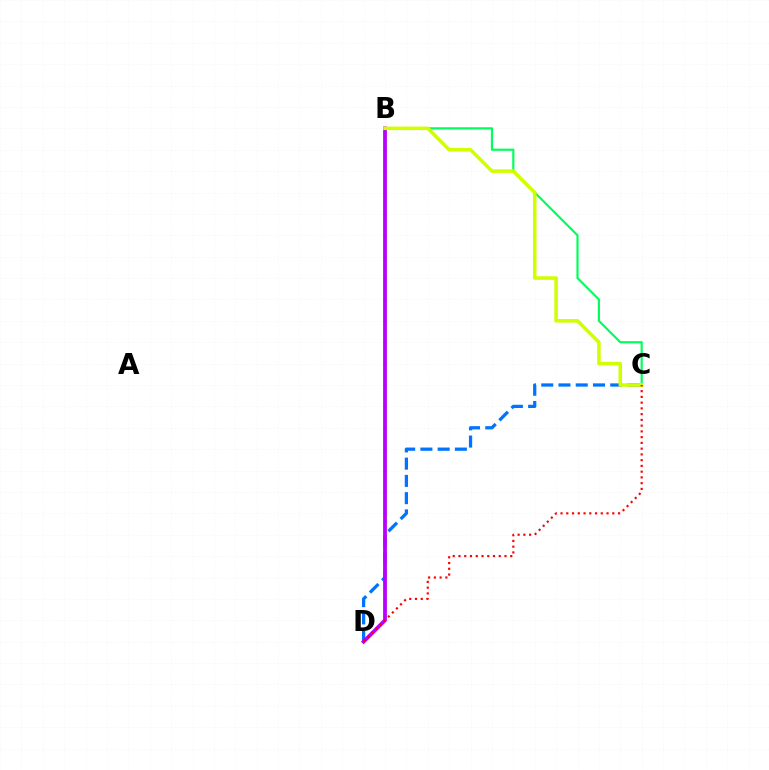{('B', 'C'): [{'color': '#00ff5c', 'line_style': 'solid', 'thickness': 1.57}, {'color': '#d1ff00', 'line_style': 'solid', 'thickness': 2.56}], ('C', 'D'): [{'color': '#0074ff', 'line_style': 'dashed', 'thickness': 2.34}, {'color': '#ff0000', 'line_style': 'dotted', 'thickness': 1.56}], ('B', 'D'): [{'color': '#b900ff', 'line_style': 'solid', 'thickness': 2.73}]}